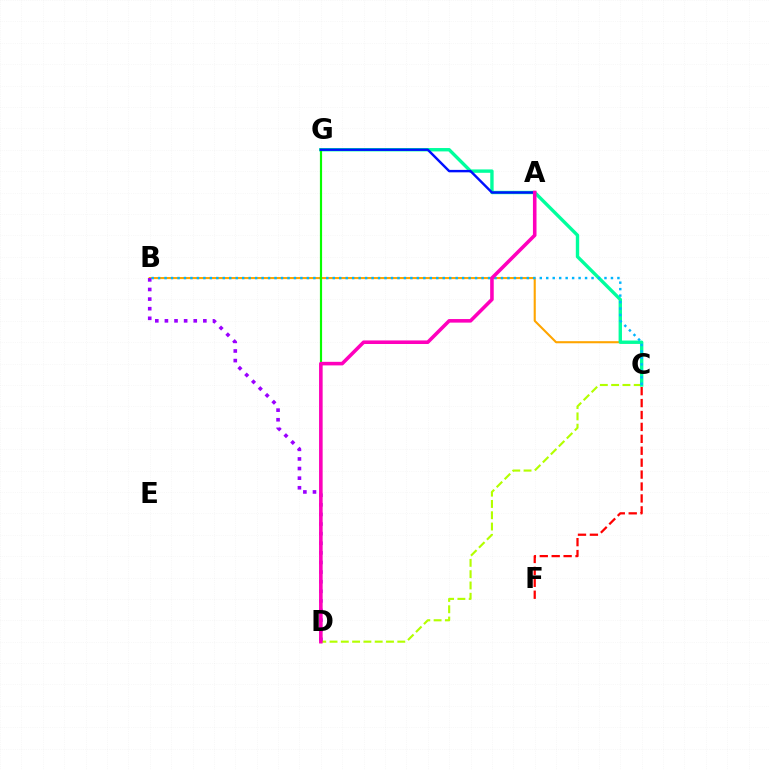{('C', 'D'): [{'color': '#b3ff00', 'line_style': 'dashed', 'thickness': 1.53}], ('B', 'C'): [{'color': '#ffa500', 'line_style': 'solid', 'thickness': 1.51}, {'color': '#00b5ff', 'line_style': 'dotted', 'thickness': 1.76}], ('B', 'D'): [{'color': '#9b00ff', 'line_style': 'dotted', 'thickness': 2.61}], ('C', 'G'): [{'color': '#00ff9d', 'line_style': 'solid', 'thickness': 2.43}], ('D', 'G'): [{'color': '#08ff00', 'line_style': 'solid', 'thickness': 1.57}], ('A', 'G'): [{'color': '#0010ff', 'line_style': 'solid', 'thickness': 1.75}], ('C', 'F'): [{'color': '#ff0000', 'line_style': 'dashed', 'thickness': 1.62}], ('A', 'D'): [{'color': '#ff00bd', 'line_style': 'solid', 'thickness': 2.57}]}